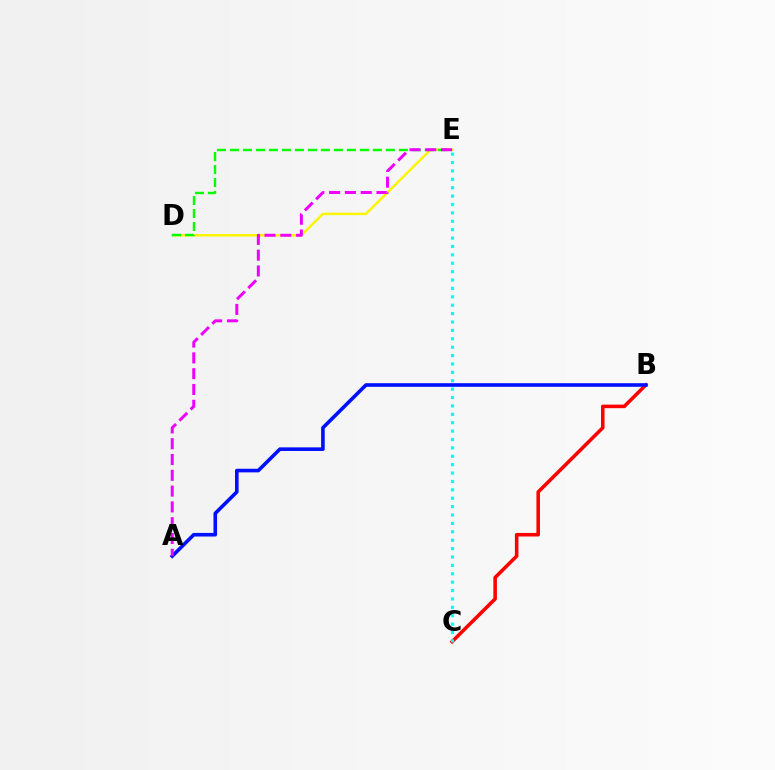{('B', 'C'): [{'color': '#ff0000', 'line_style': 'solid', 'thickness': 2.56}], ('D', 'E'): [{'color': '#fcf500', 'line_style': 'solid', 'thickness': 1.77}, {'color': '#08ff00', 'line_style': 'dashed', 'thickness': 1.76}], ('A', 'B'): [{'color': '#0010ff', 'line_style': 'solid', 'thickness': 2.6}], ('C', 'E'): [{'color': '#00fff6', 'line_style': 'dotted', 'thickness': 2.28}], ('A', 'E'): [{'color': '#ee00ff', 'line_style': 'dashed', 'thickness': 2.15}]}